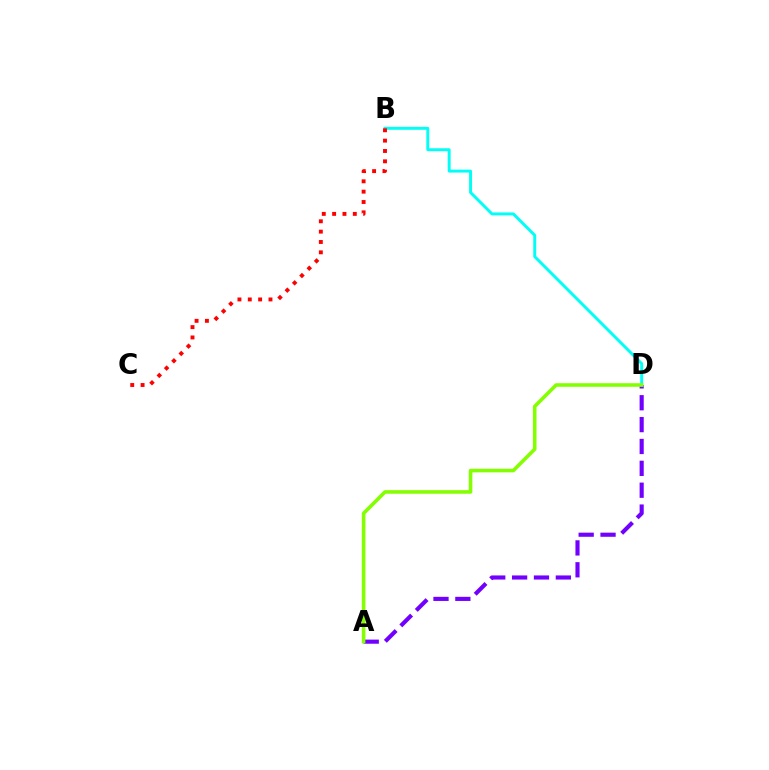{('A', 'D'): [{'color': '#7200ff', 'line_style': 'dashed', 'thickness': 2.97}, {'color': '#84ff00', 'line_style': 'solid', 'thickness': 2.58}], ('B', 'D'): [{'color': '#00fff6', 'line_style': 'solid', 'thickness': 2.12}], ('B', 'C'): [{'color': '#ff0000', 'line_style': 'dotted', 'thickness': 2.81}]}